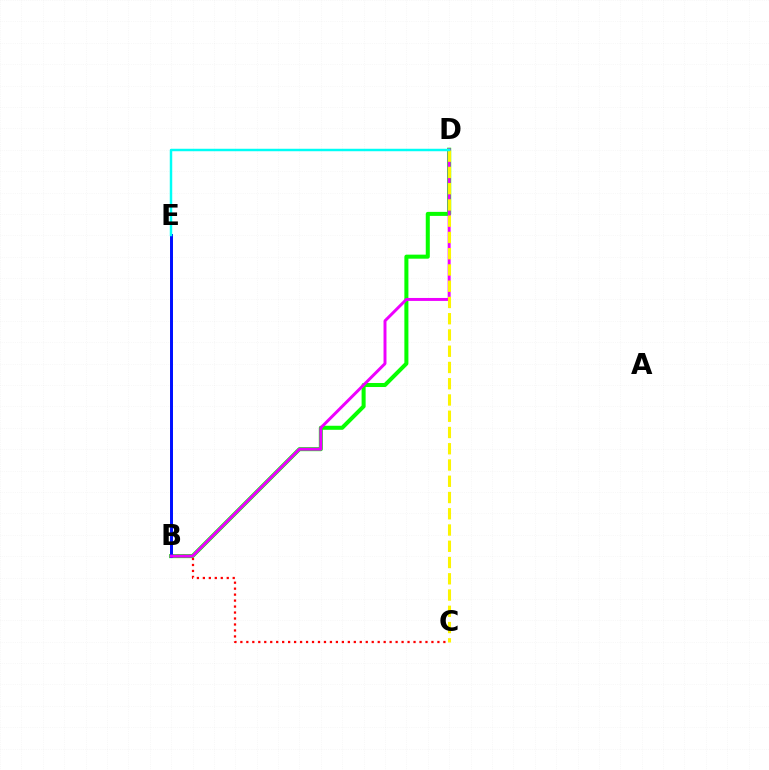{('B', 'D'): [{'color': '#08ff00', 'line_style': 'solid', 'thickness': 2.9}, {'color': '#ee00ff', 'line_style': 'solid', 'thickness': 2.13}], ('B', 'C'): [{'color': '#ff0000', 'line_style': 'dotted', 'thickness': 1.62}], ('B', 'E'): [{'color': '#0010ff', 'line_style': 'solid', 'thickness': 2.14}], ('C', 'D'): [{'color': '#fcf500', 'line_style': 'dashed', 'thickness': 2.21}], ('D', 'E'): [{'color': '#00fff6', 'line_style': 'solid', 'thickness': 1.77}]}